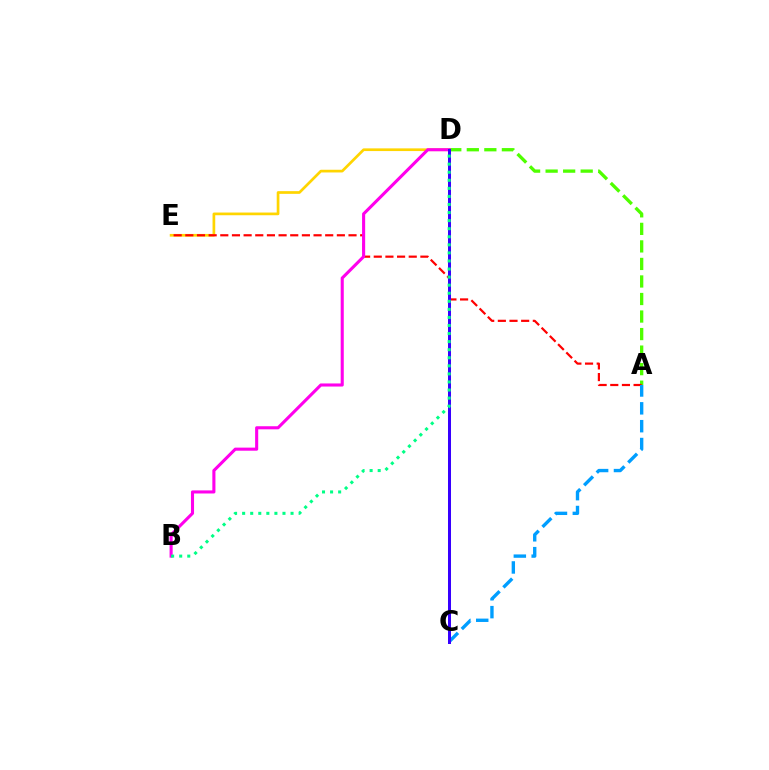{('D', 'E'): [{'color': '#ffd500', 'line_style': 'solid', 'thickness': 1.94}], ('A', 'D'): [{'color': '#4fff00', 'line_style': 'dashed', 'thickness': 2.38}], ('A', 'E'): [{'color': '#ff0000', 'line_style': 'dashed', 'thickness': 1.58}], ('A', 'C'): [{'color': '#009eff', 'line_style': 'dashed', 'thickness': 2.42}], ('B', 'D'): [{'color': '#ff00ed', 'line_style': 'solid', 'thickness': 2.22}, {'color': '#00ff86', 'line_style': 'dotted', 'thickness': 2.19}], ('C', 'D'): [{'color': '#3700ff', 'line_style': 'solid', 'thickness': 2.17}]}